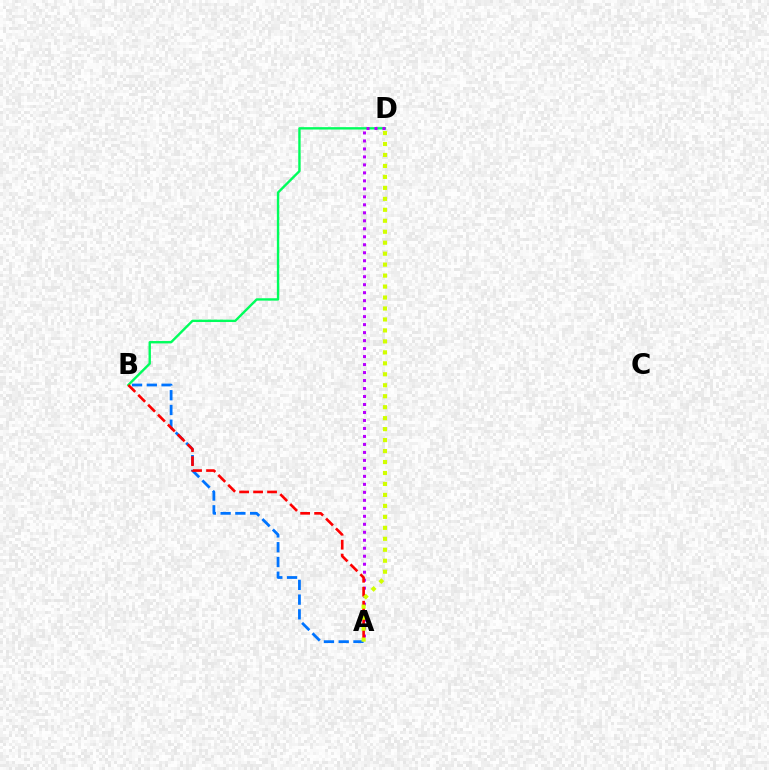{('A', 'B'): [{'color': '#0074ff', 'line_style': 'dashed', 'thickness': 2.0}, {'color': '#ff0000', 'line_style': 'dashed', 'thickness': 1.9}], ('B', 'D'): [{'color': '#00ff5c', 'line_style': 'solid', 'thickness': 1.71}], ('A', 'D'): [{'color': '#b900ff', 'line_style': 'dotted', 'thickness': 2.17}, {'color': '#d1ff00', 'line_style': 'dotted', 'thickness': 2.98}]}